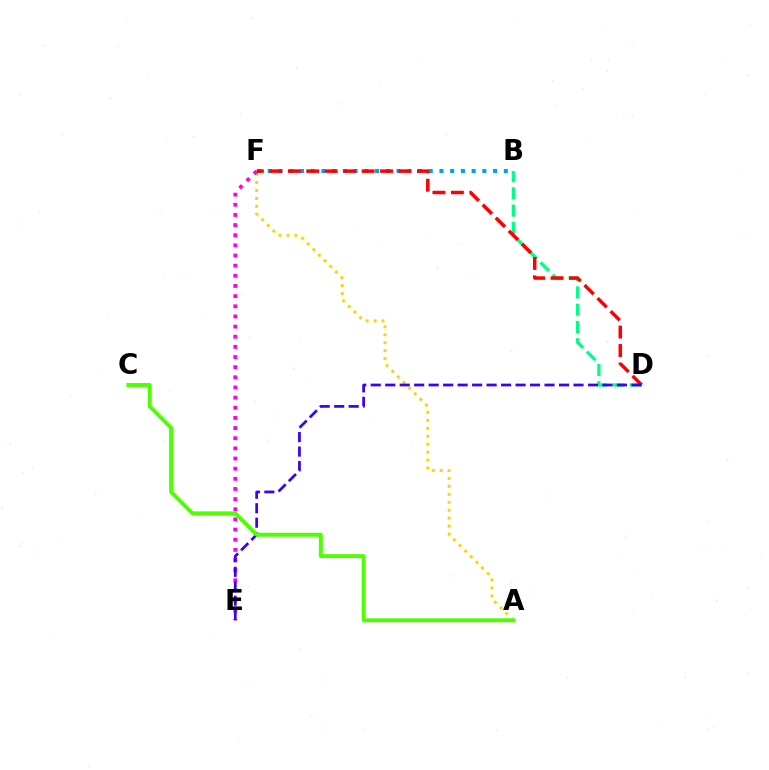{('A', 'F'): [{'color': '#ffd500', 'line_style': 'dotted', 'thickness': 2.16}], ('B', 'D'): [{'color': '#00ff86', 'line_style': 'dashed', 'thickness': 2.35}], ('B', 'F'): [{'color': '#009eff', 'line_style': 'dotted', 'thickness': 2.92}], ('E', 'F'): [{'color': '#ff00ed', 'line_style': 'dotted', 'thickness': 2.76}], ('D', 'F'): [{'color': '#ff0000', 'line_style': 'dashed', 'thickness': 2.51}], ('D', 'E'): [{'color': '#3700ff', 'line_style': 'dashed', 'thickness': 1.97}], ('A', 'C'): [{'color': '#4fff00', 'line_style': 'solid', 'thickness': 2.83}]}